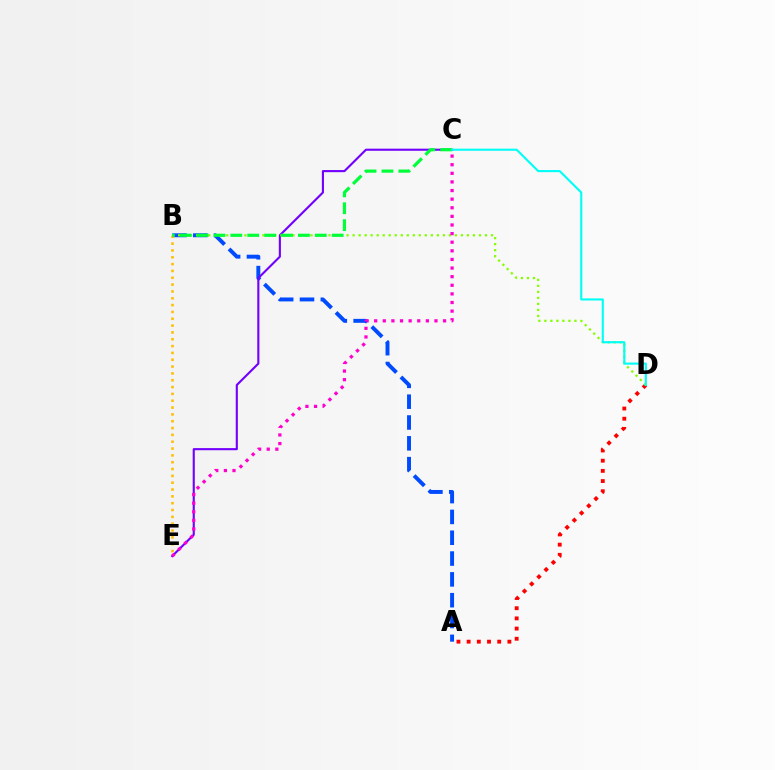{('A', 'B'): [{'color': '#004bff', 'line_style': 'dashed', 'thickness': 2.83}], ('A', 'D'): [{'color': '#ff0000', 'line_style': 'dotted', 'thickness': 2.77}], ('C', 'E'): [{'color': '#7200ff', 'line_style': 'solid', 'thickness': 1.52}, {'color': '#ff00cf', 'line_style': 'dotted', 'thickness': 2.34}], ('B', 'D'): [{'color': '#84ff00', 'line_style': 'dotted', 'thickness': 1.63}], ('B', 'E'): [{'color': '#ffbd00', 'line_style': 'dotted', 'thickness': 1.86}], ('B', 'C'): [{'color': '#00ff39', 'line_style': 'dashed', 'thickness': 2.29}], ('C', 'D'): [{'color': '#00fff6', 'line_style': 'solid', 'thickness': 1.52}]}